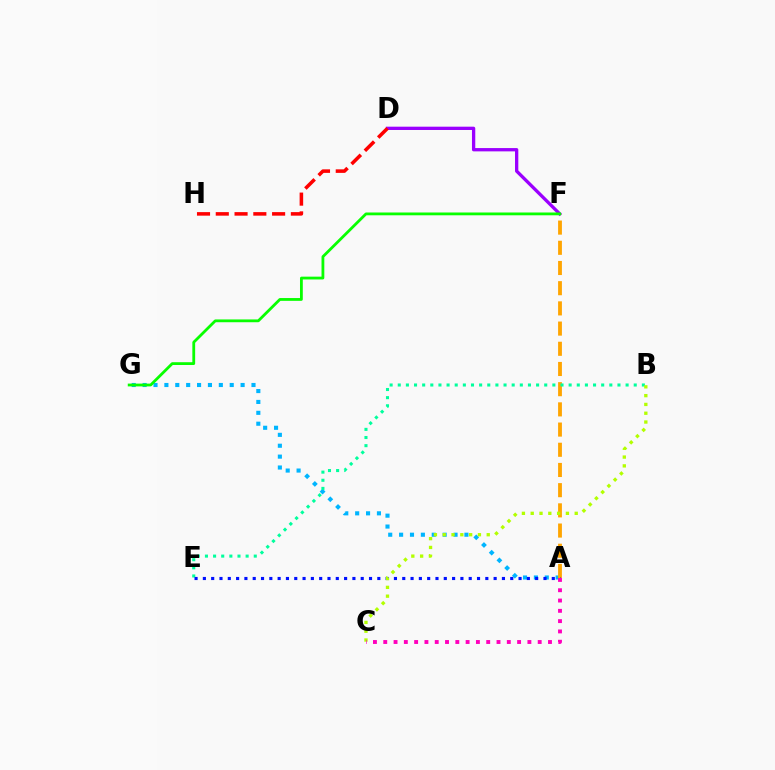{('A', 'G'): [{'color': '#00b5ff', 'line_style': 'dotted', 'thickness': 2.96}], ('A', 'F'): [{'color': '#ffa500', 'line_style': 'dashed', 'thickness': 2.74}], ('B', 'E'): [{'color': '#00ff9d', 'line_style': 'dotted', 'thickness': 2.21}], ('D', 'F'): [{'color': '#9b00ff', 'line_style': 'solid', 'thickness': 2.38}], ('A', 'E'): [{'color': '#0010ff', 'line_style': 'dotted', 'thickness': 2.26}], ('F', 'G'): [{'color': '#08ff00', 'line_style': 'solid', 'thickness': 2.01}], ('D', 'H'): [{'color': '#ff0000', 'line_style': 'dashed', 'thickness': 2.55}], ('B', 'C'): [{'color': '#b3ff00', 'line_style': 'dotted', 'thickness': 2.39}], ('A', 'C'): [{'color': '#ff00bd', 'line_style': 'dotted', 'thickness': 2.8}]}